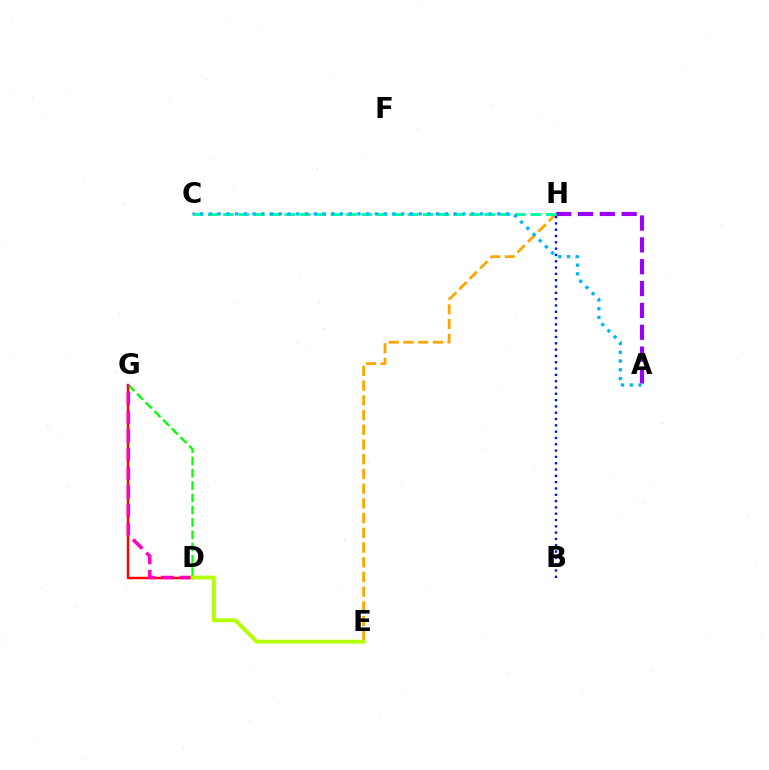{('D', 'G'): [{'color': '#ff0000', 'line_style': 'solid', 'thickness': 1.76}, {'color': '#08ff00', 'line_style': 'dashed', 'thickness': 1.67}, {'color': '#ff00bd', 'line_style': 'dashed', 'thickness': 2.54}], ('A', 'H'): [{'color': '#9b00ff', 'line_style': 'dashed', 'thickness': 2.97}], ('E', 'H'): [{'color': '#ffa500', 'line_style': 'dashed', 'thickness': 2.0}], ('D', 'E'): [{'color': '#b3ff00', 'line_style': 'solid', 'thickness': 2.77}], ('C', 'H'): [{'color': '#00ff9d', 'line_style': 'dashed', 'thickness': 2.09}], ('A', 'C'): [{'color': '#00b5ff', 'line_style': 'dotted', 'thickness': 2.37}], ('B', 'H'): [{'color': '#0010ff', 'line_style': 'dotted', 'thickness': 1.71}]}